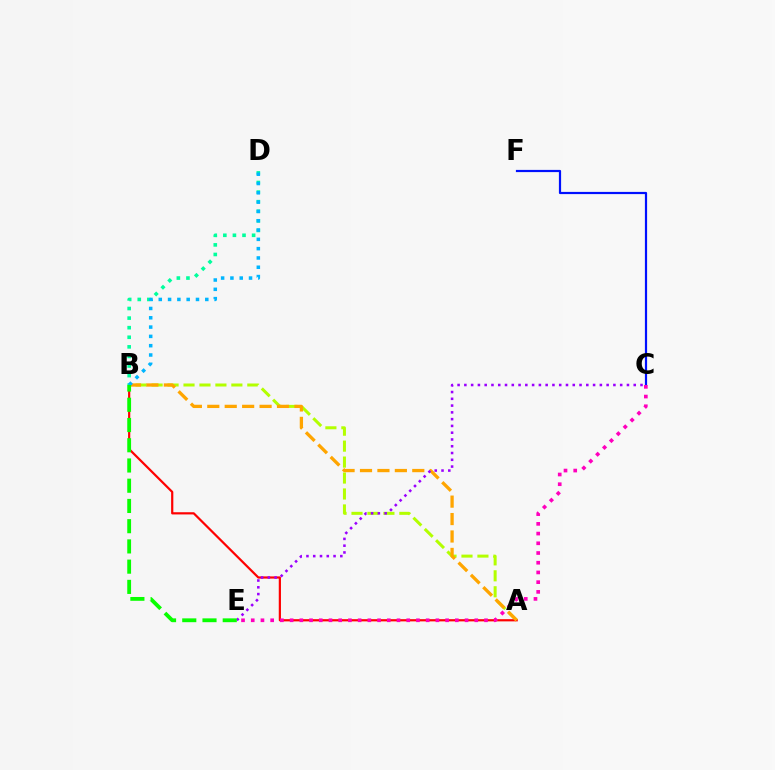{('A', 'B'): [{'color': '#b3ff00', 'line_style': 'dashed', 'thickness': 2.17}, {'color': '#ff0000', 'line_style': 'solid', 'thickness': 1.59}, {'color': '#ffa500', 'line_style': 'dashed', 'thickness': 2.37}], ('B', 'D'): [{'color': '#00ff9d', 'line_style': 'dotted', 'thickness': 2.6}, {'color': '#00b5ff', 'line_style': 'dotted', 'thickness': 2.53}], ('C', 'F'): [{'color': '#0010ff', 'line_style': 'solid', 'thickness': 1.59}], ('C', 'E'): [{'color': '#ff00bd', 'line_style': 'dotted', 'thickness': 2.64}, {'color': '#9b00ff', 'line_style': 'dotted', 'thickness': 1.84}], ('B', 'E'): [{'color': '#08ff00', 'line_style': 'dashed', 'thickness': 2.75}]}